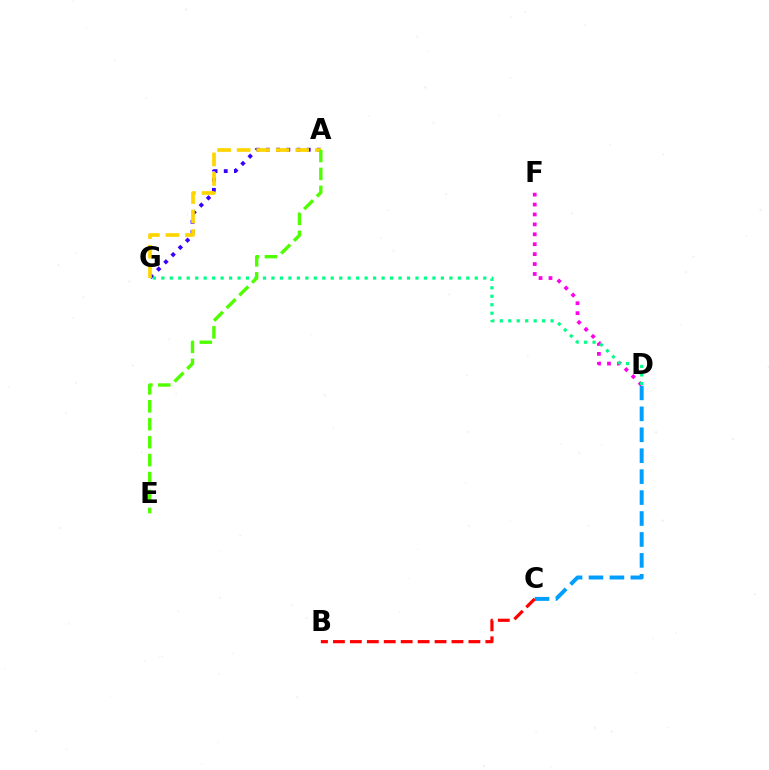{('C', 'D'): [{'color': '#009eff', 'line_style': 'dashed', 'thickness': 2.84}], ('B', 'C'): [{'color': '#ff0000', 'line_style': 'dashed', 'thickness': 2.3}], ('A', 'G'): [{'color': '#3700ff', 'line_style': 'dotted', 'thickness': 2.77}, {'color': '#ffd500', 'line_style': 'dashed', 'thickness': 2.65}], ('D', 'F'): [{'color': '#ff00ed', 'line_style': 'dotted', 'thickness': 2.69}], ('D', 'G'): [{'color': '#00ff86', 'line_style': 'dotted', 'thickness': 2.3}], ('A', 'E'): [{'color': '#4fff00', 'line_style': 'dashed', 'thickness': 2.44}]}